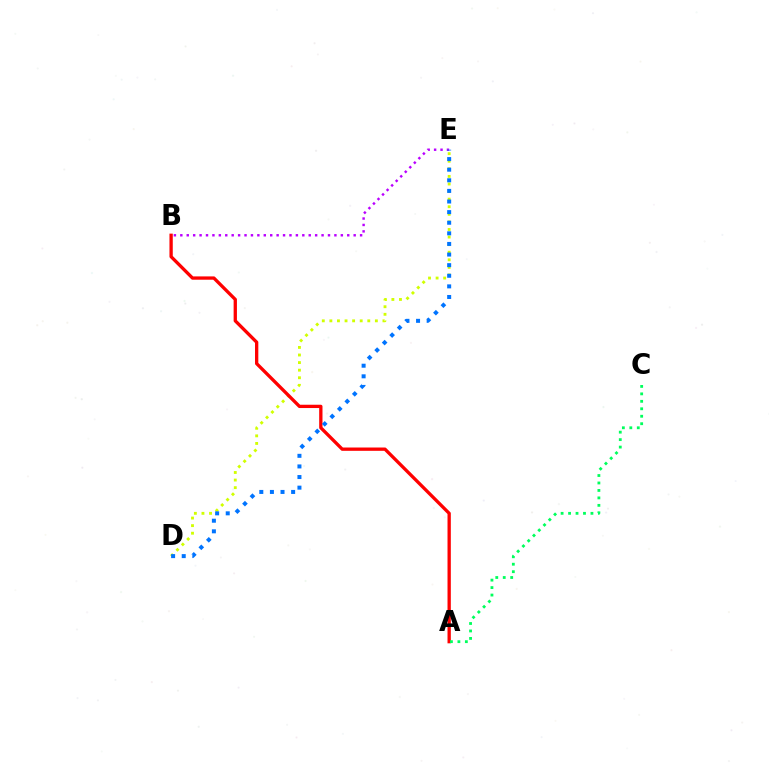{('D', 'E'): [{'color': '#d1ff00', 'line_style': 'dotted', 'thickness': 2.06}, {'color': '#0074ff', 'line_style': 'dotted', 'thickness': 2.88}], ('A', 'B'): [{'color': '#ff0000', 'line_style': 'solid', 'thickness': 2.38}], ('A', 'C'): [{'color': '#00ff5c', 'line_style': 'dotted', 'thickness': 2.03}], ('B', 'E'): [{'color': '#b900ff', 'line_style': 'dotted', 'thickness': 1.74}]}